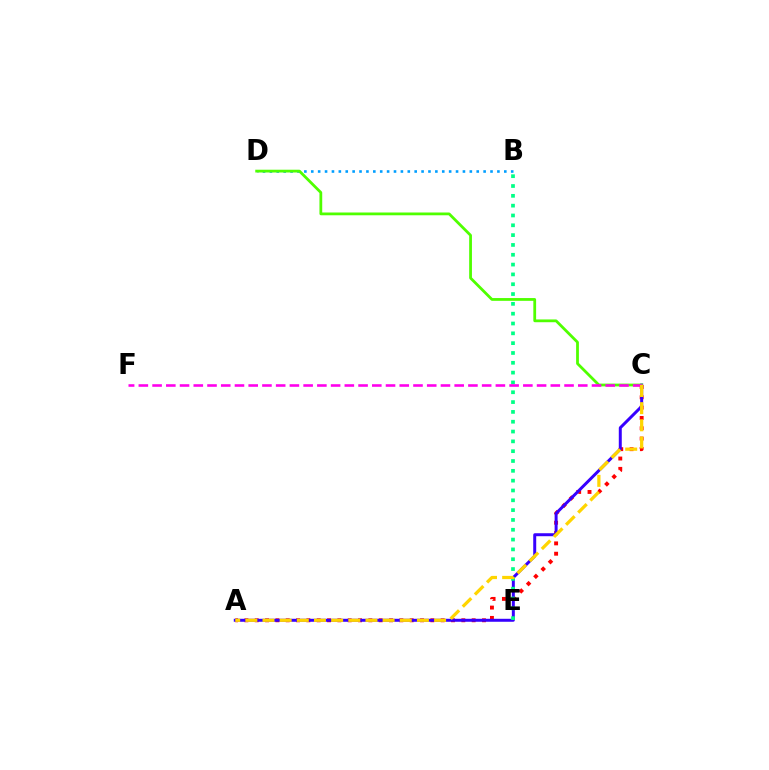{('A', 'C'): [{'color': '#ff0000', 'line_style': 'dotted', 'thickness': 2.81}, {'color': '#3700ff', 'line_style': 'solid', 'thickness': 2.15}, {'color': '#ffd500', 'line_style': 'dashed', 'thickness': 2.33}], ('B', 'D'): [{'color': '#009eff', 'line_style': 'dotted', 'thickness': 1.87}], ('B', 'E'): [{'color': '#00ff86', 'line_style': 'dotted', 'thickness': 2.67}], ('C', 'D'): [{'color': '#4fff00', 'line_style': 'solid', 'thickness': 2.0}], ('C', 'F'): [{'color': '#ff00ed', 'line_style': 'dashed', 'thickness': 1.87}]}